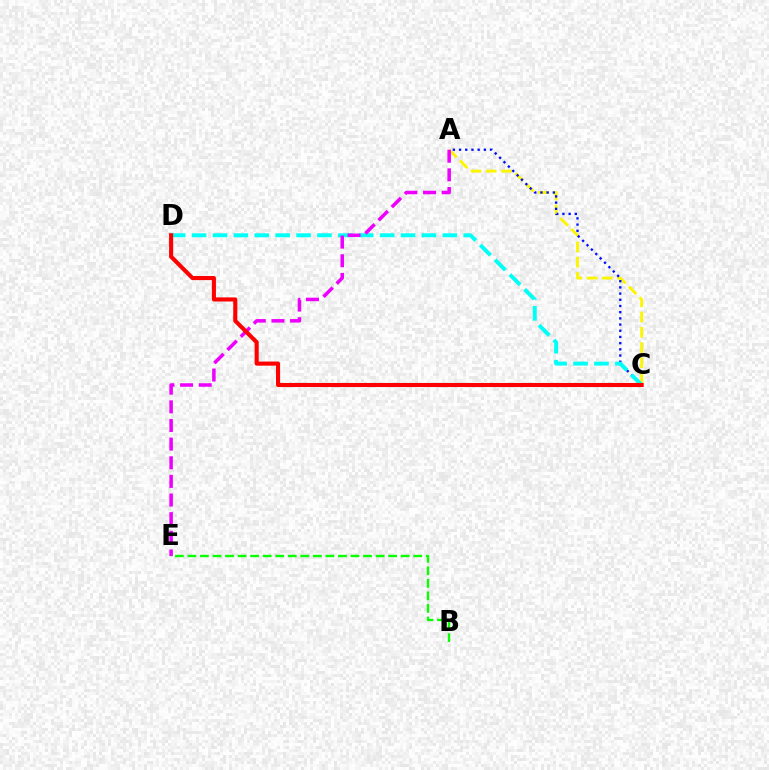{('A', 'C'): [{'color': '#fcf500', 'line_style': 'dashed', 'thickness': 2.07}, {'color': '#0010ff', 'line_style': 'dotted', 'thickness': 1.68}], ('C', 'D'): [{'color': '#00fff6', 'line_style': 'dashed', 'thickness': 2.84}, {'color': '#ff0000', 'line_style': 'solid', 'thickness': 2.94}], ('A', 'E'): [{'color': '#ee00ff', 'line_style': 'dashed', 'thickness': 2.53}], ('B', 'E'): [{'color': '#08ff00', 'line_style': 'dashed', 'thickness': 1.7}]}